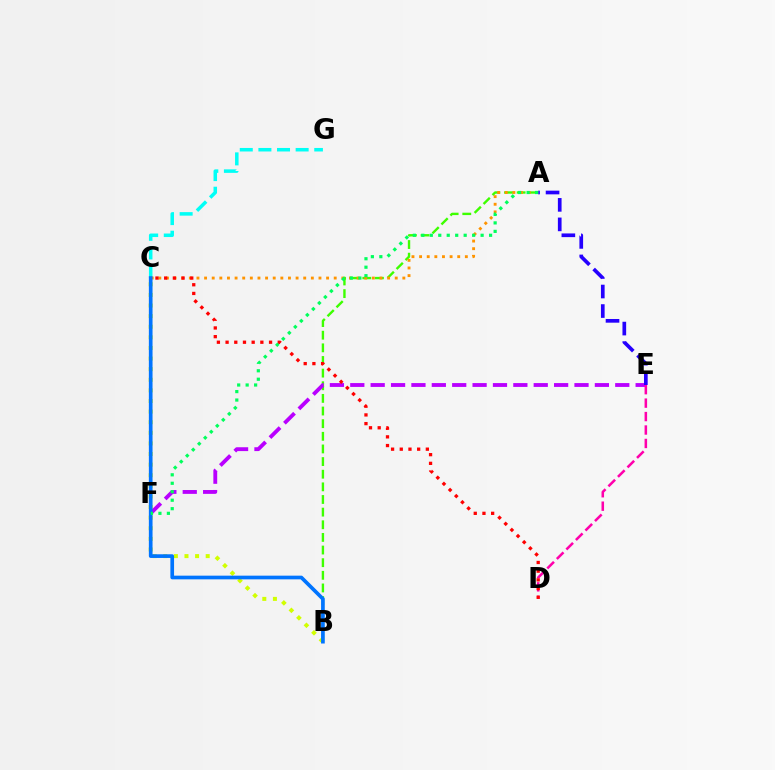{('A', 'B'): [{'color': '#3dff00', 'line_style': 'dashed', 'thickness': 1.72}], ('B', 'C'): [{'color': '#d1ff00', 'line_style': 'dotted', 'thickness': 2.88}, {'color': '#0074ff', 'line_style': 'solid', 'thickness': 2.65}], ('C', 'G'): [{'color': '#00fff6', 'line_style': 'dashed', 'thickness': 2.53}], ('A', 'C'): [{'color': '#ff9400', 'line_style': 'dotted', 'thickness': 2.07}], ('E', 'F'): [{'color': '#b900ff', 'line_style': 'dashed', 'thickness': 2.77}], ('D', 'E'): [{'color': '#ff00ac', 'line_style': 'dashed', 'thickness': 1.83}], ('A', 'E'): [{'color': '#2500ff', 'line_style': 'dashed', 'thickness': 2.65}], ('C', 'D'): [{'color': '#ff0000', 'line_style': 'dotted', 'thickness': 2.36}], ('A', 'F'): [{'color': '#00ff5c', 'line_style': 'dotted', 'thickness': 2.3}]}